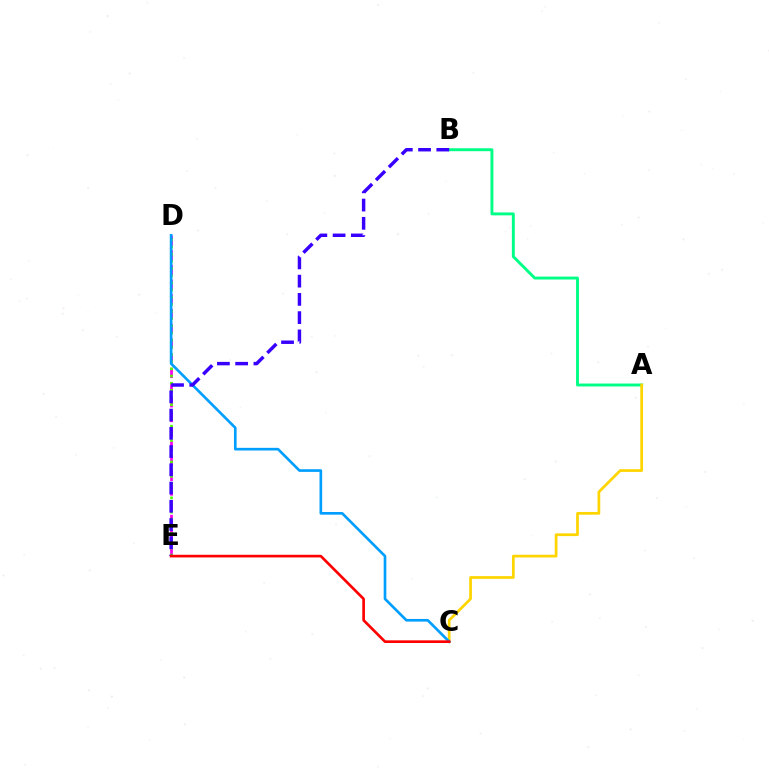{('D', 'E'): [{'color': '#ff00ed', 'line_style': 'dashed', 'thickness': 2.0}, {'color': '#4fff00', 'line_style': 'dotted', 'thickness': 1.95}], ('A', 'B'): [{'color': '#00ff86', 'line_style': 'solid', 'thickness': 2.11}], ('A', 'C'): [{'color': '#ffd500', 'line_style': 'solid', 'thickness': 1.97}], ('C', 'D'): [{'color': '#009eff', 'line_style': 'solid', 'thickness': 1.91}], ('B', 'E'): [{'color': '#3700ff', 'line_style': 'dashed', 'thickness': 2.48}], ('C', 'E'): [{'color': '#ff0000', 'line_style': 'solid', 'thickness': 1.91}]}